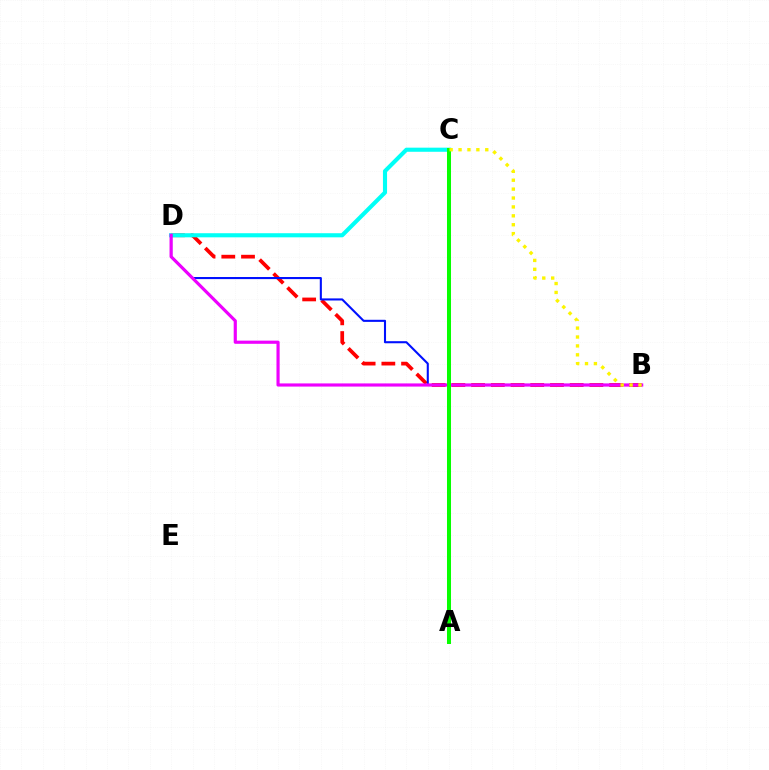{('B', 'D'): [{'color': '#ff0000', 'line_style': 'dashed', 'thickness': 2.68}, {'color': '#0010ff', 'line_style': 'solid', 'thickness': 1.5}, {'color': '#ee00ff', 'line_style': 'solid', 'thickness': 2.28}], ('C', 'D'): [{'color': '#00fff6', 'line_style': 'solid', 'thickness': 2.96}], ('A', 'C'): [{'color': '#08ff00', 'line_style': 'solid', 'thickness': 2.89}], ('B', 'C'): [{'color': '#fcf500', 'line_style': 'dotted', 'thickness': 2.42}]}